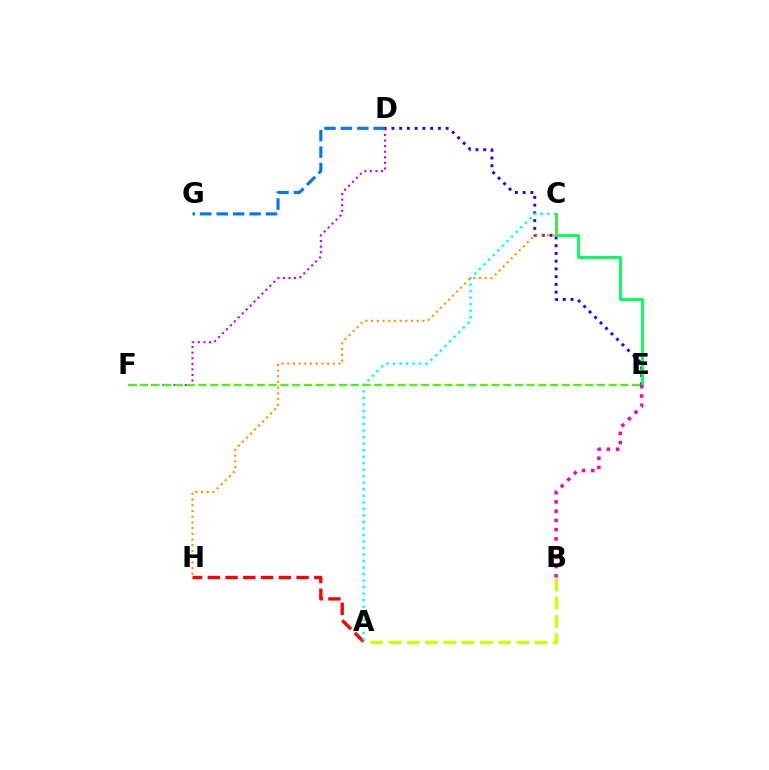{('A', 'H'): [{'color': '#ff0000', 'line_style': 'dashed', 'thickness': 2.41}], ('A', 'B'): [{'color': '#d1ff00', 'line_style': 'dashed', 'thickness': 2.48}], ('D', 'E'): [{'color': '#2500ff', 'line_style': 'dotted', 'thickness': 2.1}], ('C', 'E'): [{'color': '#00ff5c', 'line_style': 'solid', 'thickness': 2.06}], ('D', 'F'): [{'color': '#b900ff', 'line_style': 'dotted', 'thickness': 1.52}], ('B', 'E'): [{'color': '#ff00ac', 'line_style': 'dotted', 'thickness': 2.51}], ('D', 'G'): [{'color': '#0074ff', 'line_style': 'dashed', 'thickness': 2.23}], ('A', 'C'): [{'color': '#00fff6', 'line_style': 'dotted', 'thickness': 1.77}], ('C', 'H'): [{'color': '#ff9400', 'line_style': 'dotted', 'thickness': 1.55}], ('E', 'F'): [{'color': '#3dff00', 'line_style': 'dashed', 'thickness': 1.59}]}